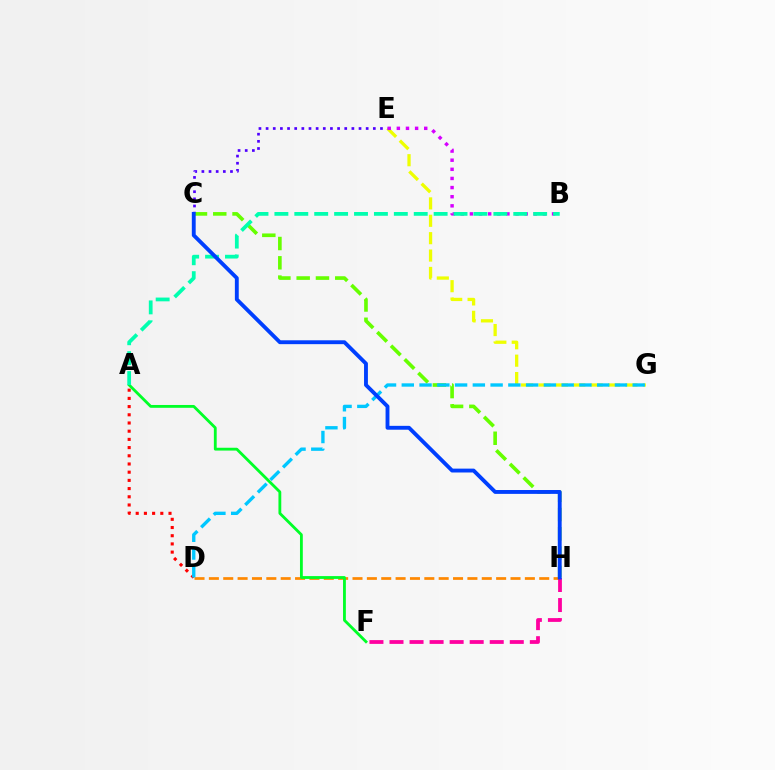{('E', 'G'): [{'color': '#eeff00', 'line_style': 'dashed', 'thickness': 2.36}], ('A', 'D'): [{'color': '#ff0000', 'line_style': 'dotted', 'thickness': 2.23}], ('C', 'E'): [{'color': '#4f00ff', 'line_style': 'dotted', 'thickness': 1.94}], ('D', 'H'): [{'color': '#ff8800', 'line_style': 'dashed', 'thickness': 1.95}], ('C', 'H'): [{'color': '#66ff00', 'line_style': 'dashed', 'thickness': 2.62}, {'color': '#003fff', 'line_style': 'solid', 'thickness': 2.78}], ('B', 'E'): [{'color': '#d600ff', 'line_style': 'dotted', 'thickness': 2.48}], ('A', 'F'): [{'color': '#00ff27', 'line_style': 'solid', 'thickness': 2.03}], ('A', 'B'): [{'color': '#00ffaf', 'line_style': 'dashed', 'thickness': 2.7}], ('D', 'G'): [{'color': '#00c7ff', 'line_style': 'dashed', 'thickness': 2.41}], ('F', 'H'): [{'color': '#ff00a0', 'line_style': 'dashed', 'thickness': 2.72}]}